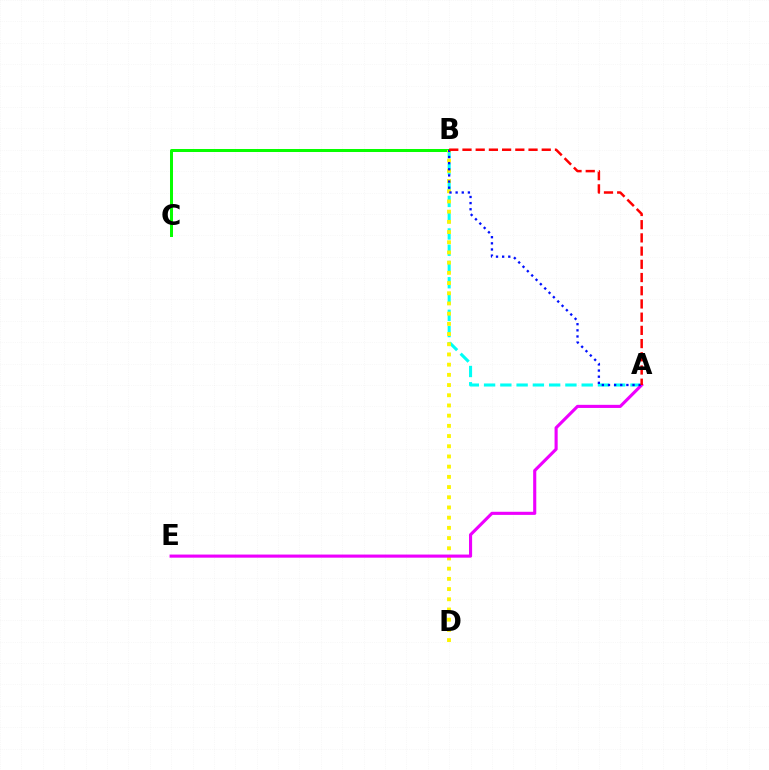{('A', 'B'): [{'color': '#00fff6', 'line_style': 'dashed', 'thickness': 2.21}, {'color': '#0010ff', 'line_style': 'dotted', 'thickness': 1.67}, {'color': '#ff0000', 'line_style': 'dashed', 'thickness': 1.79}], ('B', 'C'): [{'color': '#08ff00', 'line_style': 'solid', 'thickness': 2.16}], ('B', 'D'): [{'color': '#fcf500', 'line_style': 'dotted', 'thickness': 2.77}], ('A', 'E'): [{'color': '#ee00ff', 'line_style': 'solid', 'thickness': 2.24}]}